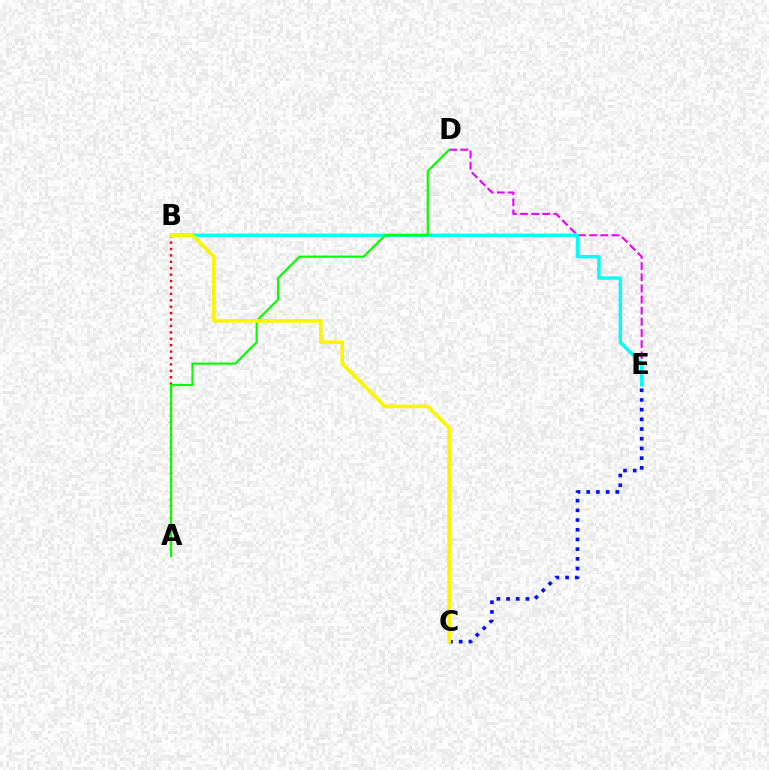{('D', 'E'): [{'color': '#ee00ff', 'line_style': 'dashed', 'thickness': 1.51}], ('B', 'E'): [{'color': '#00fff6', 'line_style': 'solid', 'thickness': 2.4}], ('A', 'B'): [{'color': '#ff0000', 'line_style': 'dotted', 'thickness': 1.74}], ('A', 'D'): [{'color': '#08ff00', 'line_style': 'solid', 'thickness': 1.57}], ('C', 'E'): [{'color': '#0010ff', 'line_style': 'dotted', 'thickness': 2.64}], ('B', 'C'): [{'color': '#fcf500', 'line_style': 'solid', 'thickness': 2.63}]}